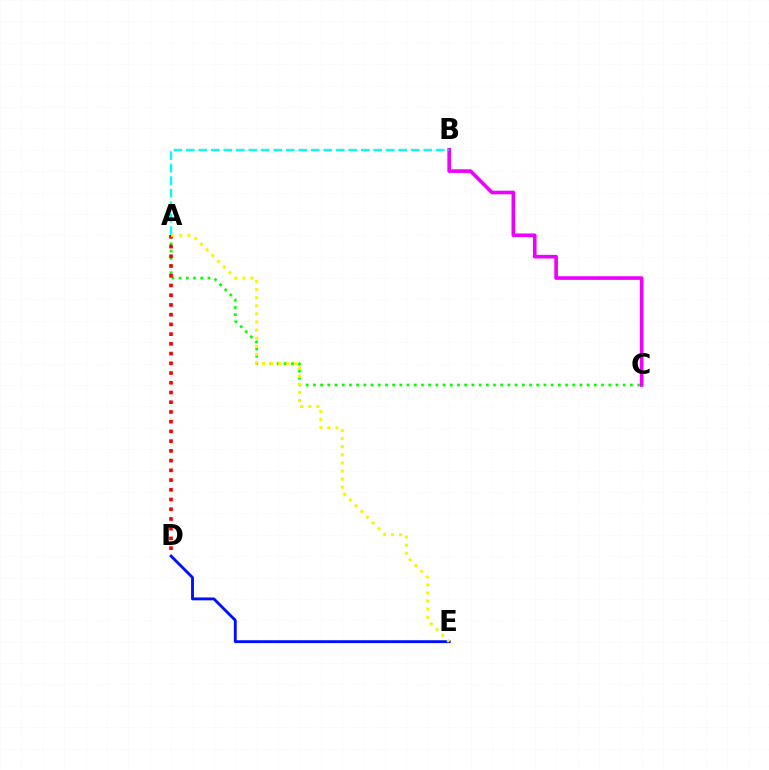{('D', 'E'): [{'color': '#0010ff', 'line_style': 'solid', 'thickness': 2.07}], ('B', 'C'): [{'color': '#ee00ff', 'line_style': 'solid', 'thickness': 2.62}], ('A', 'C'): [{'color': '#08ff00', 'line_style': 'dotted', 'thickness': 1.96}], ('A', 'D'): [{'color': '#ff0000', 'line_style': 'dotted', 'thickness': 2.64}], ('A', 'B'): [{'color': '#00fff6', 'line_style': 'dashed', 'thickness': 1.7}], ('A', 'E'): [{'color': '#fcf500', 'line_style': 'dotted', 'thickness': 2.2}]}